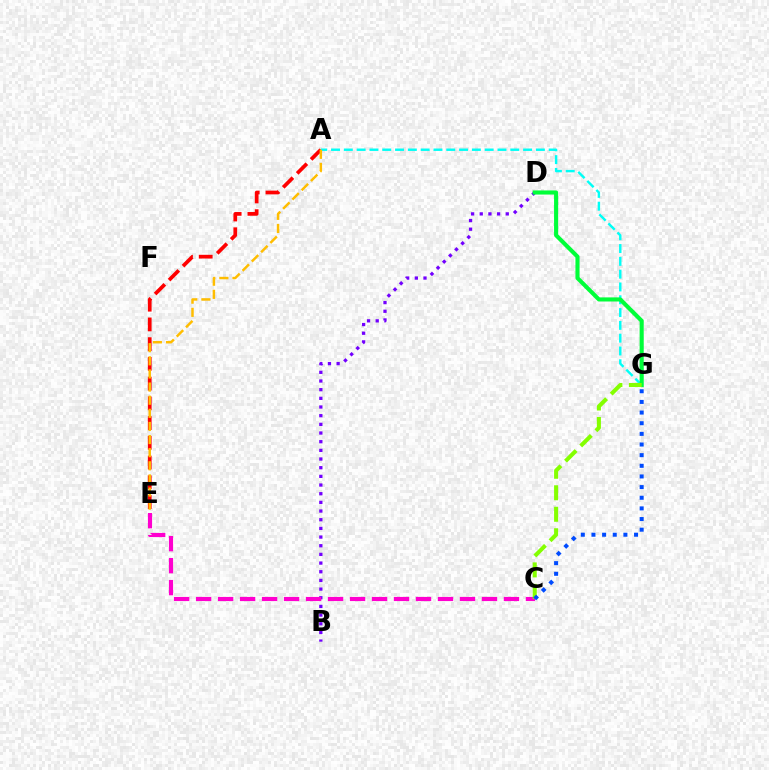{('A', 'G'): [{'color': '#00fff6', 'line_style': 'dashed', 'thickness': 1.74}], ('B', 'D'): [{'color': '#7200ff', 'line_style': 'dotted', 'thickness': 2.36}], ('A', 'E'): [{'color': '#ff0000', 'line_style': 'dashed', 'thickness': 2.68}, {'color': '#ffbd00', 'line_style': 'dashed', 'thickness': 1.78}], ('C', 'E'): [{'color': '#ff00cf', 'line_style': 'dashed', 'thickness': 2.99}], ('D', 'G'): [{'color': '#00ff39', 'line_style': 'solid', 'thickness': 2.96}], ('C', 'G'): [{'color': '#84ff00', 'line_style': 'dashed', 'thickness': 2.92}, {'color': '#004bff', 'line_style': 'dotted', 'thickness': 2.89}]}